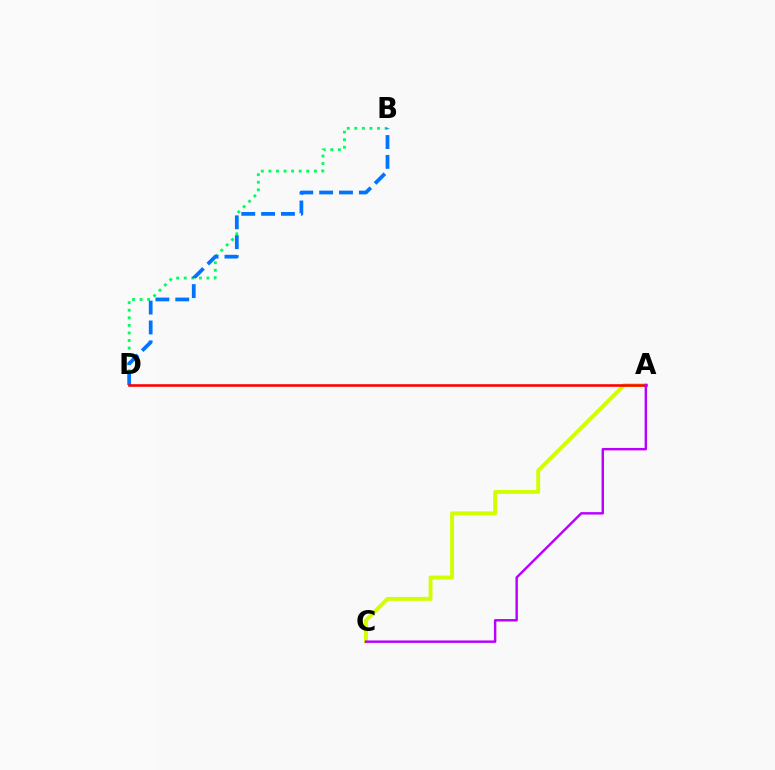{('A', 'C'): [{'color': '#d1ff00', 'line_style': 'solid', 'thickness': 2.81}, {'color': '#b900ff', 'line_style': 'solid', 'thickness': 1.75}], ('B', 'D'): [{'color': '#00ff5c', 'line_style': 'dotted', 'thickness': 2.06}, {'color': '#0074ff', 'line_style': 'dashed', 'thickness': 2.7}], ('A', 'D'): [{'color': '#ff0000', 'line_style': 'solid', 'thickness': 1.86}]}